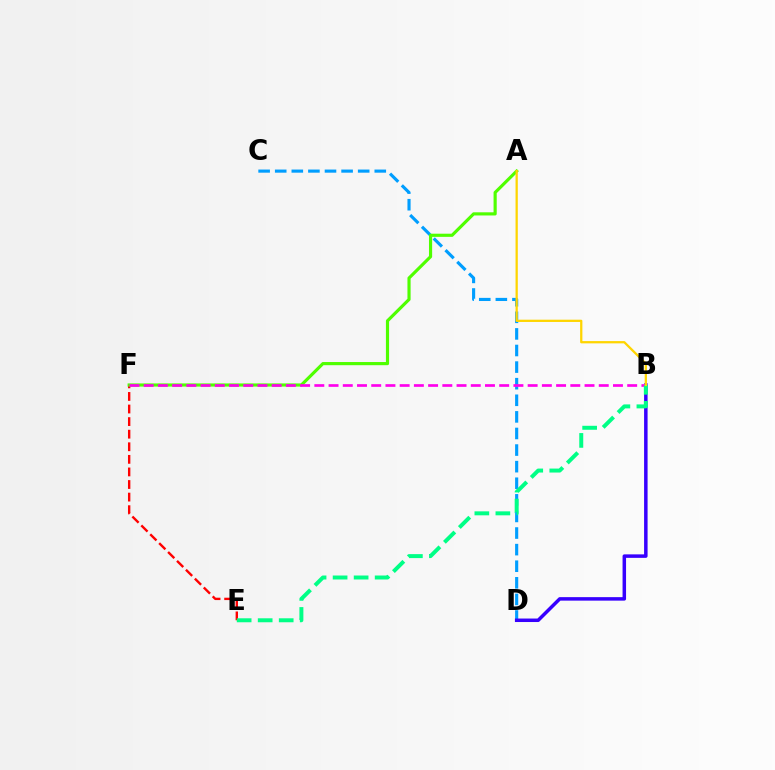{('C', 'D'): [{'color': '#009eff', 'line_style': 'dashed', 'thickness': 2.25}], ('E', 'F'): [{'color': '#ff0000', 'line_style': 'dashed', 'thickness': 1.71}], ('B', 'D'): [{'color': '#3700ff', 'line_style': 'solid', 'thickness': 2.52}], ('A', 'F'): [{'color': '#4fff00', 'line_style': 'solid', 'thickness': 2.27}], ('B', 'F'): [{'color': '#ff00ed', 'line_style': 'dashed', 'thickness': 1.93}], ('B', 'E'): [{'color': '#00ff86', 'line_style': 'dashed', 'thickness': 2.86}], ('A', 'B'): [{'color': '#ffd500', 'line_style': 'solid', 'thickness': 1.63}]}